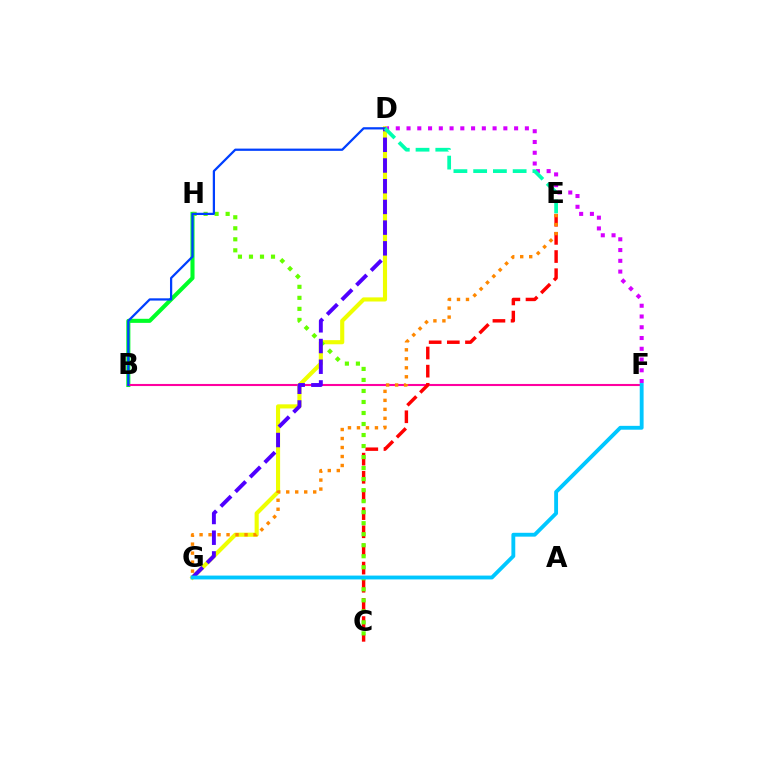{('D', 'F'): [{'color': '#d600ff', 'line_style': 'dotted', 'thickness': 2.92}], ('B', 'H'): [{'color': '#00ff27', 'line_style': 'solid', 'thickness': 2.93}], ('B', 'F'): [{'color': '#ff00a0', 'line_style': 'solid', 'thickness': 1.51}], ('C', 'E'): [{'color': '#ff0000', 'line_style': 'dashed', 'thickness': 2.47}], ('D', 'G'): [{'color': '#eeff00', 'line_style': 'solid', 'thickness': 2.96}, {'color': '#4f00ff', 'line_style': 'dashed', 'thickness': 2.81}], ('C', 'H'): [{'color': '#66ff00', 'line_style': 'dotted', 'thickness': 2.99}], ('B', 'D'): [{'color': '#003fff', 'line_style': 'solid', 'thickness': 1.62}], ('E', 'G'): [{'color': '#ff8800', 'line_style': 'dotted', 'thickness': 2.44}], ('F', 'G'): [{'color': '#00c7ff', 'line_style': 'solid', 'thickness': 2.77}], ('D', 'E'): [{'color': '#00ffaf', 'line_style': 'dashed', 'thickness': 2.68}]}